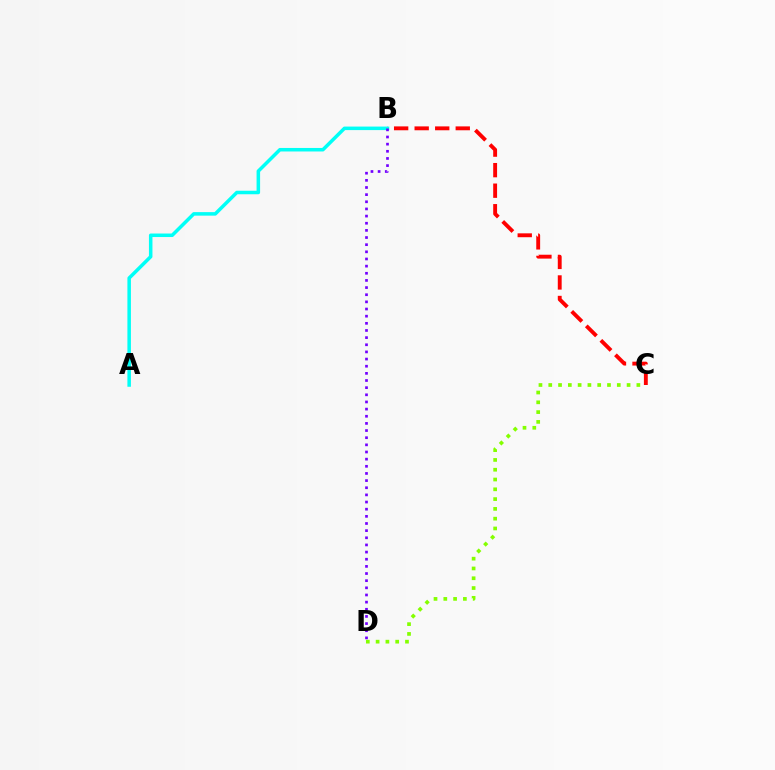{('B', 'C'): [{'color': '#ff0000', 'line_style': 'dashed', 'thickness': 2.79}], ('A', 'B'): [{'color': '#00fff6', 'line_style': 'solid', 'thickness': 2.53}], ('C', 'D'): [{'color': '#84ff00', 'line_style': 'dotted', 'thickness': 2.66}], ('B', 'D'): [{'color': '#7200ff', 'line_style': 'dotted', 'thickness': 1.94}]}